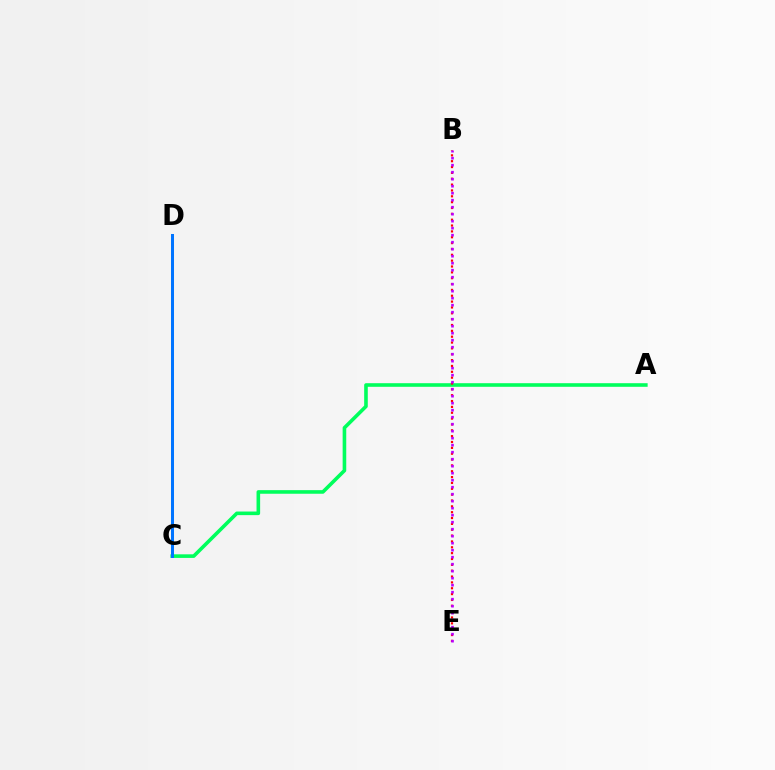{('C', 'D'): [{'color': '#d1ff00', 'line_style': 'dashed', 'thickness': 1.89}, {'color': '#0074ff', 'line_style': 'solid', 'thickness': 2.16}], ('A', 'C'): [{'color': '#00ff5c', 'line_style': 'solid', 'thickness': 2.59}], ('B', 'E'): [{'color': '#ff0000', 'line_style': 'dotted', 'thickness': 1.59}, {'color': '#b900ff', 'line_style': 'dotted', 'thickness': 1.9}]}